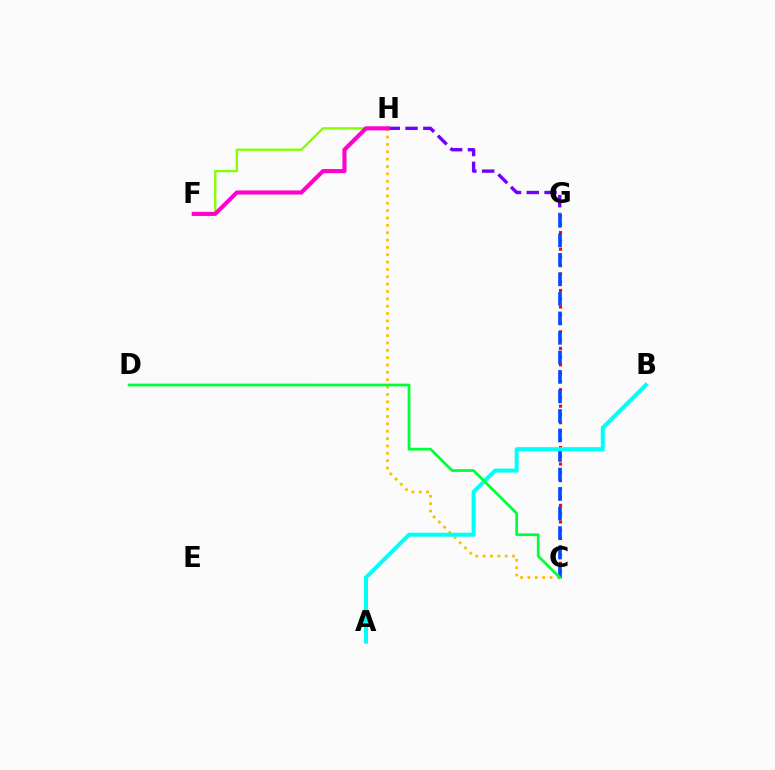{('G', 'H'): [{'color': '#7200ff', 'line_style': 'dashed', 'thickness': 2.42}], ('C', 'H'): [{'color': '#ffbd00', 'line_style': 'dotted', 'thickness': 2.0}], ('C', 'G'): [{'color': '#ff0000', 'line_style': 'dotted', 'thickness': 2.25}, {'color': '#004bff', 'line_style': 'dashed', 'thickness': 2.65}], ('F', 'H'): [{'color': '#84ff00', 'line_style': 'solid', 'thickness': 1.69}, {'color': '#ff00cf', 'line_style': 'solid', 'thickness': 2.95}], ('A', 'B'): [{'color': '#00fff6', 'line_style': 'solid', 'thickness': 2.89}], ('C', 'D'): [{'color': '#00ff39', 'line_style': 'solid', 'thickness': 1.98}]}